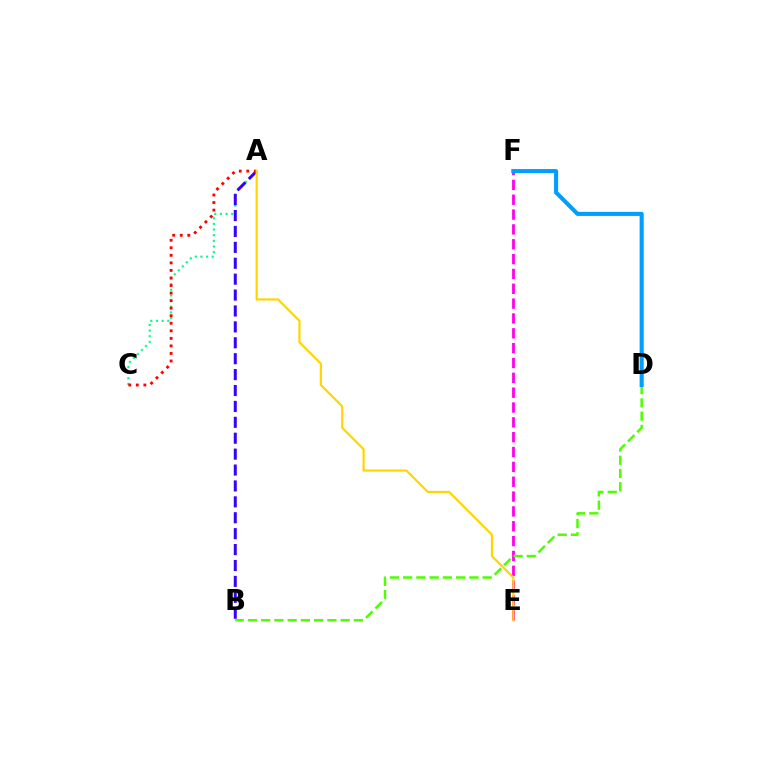{('E', 'F'): [{'color': '#ff00ed', 'line_style': 'dashed', 'thickness': 2.02}], ('A', 'C'): [{'color': '#00ff86', 'line_style': 'dotted', 'thickness': 1.54}, {'color': '#ff0000', 'line_style': 'dotted', 'thickness': 2.05}], ('A', 'B'): [{'color': '#3700ff', 'line_style': 'dashed', 'thickness': 2.16}], ('B', 'D'): [{'color': '#4fff00', 'line_style': 'dashed', 'thickness': 1.8}], ('A', 'E'): [{'color': '#ffd500', 'line_style': 'solid', 'thickness': 1.57}], ('D', 'F'): [{'color': '#009eff', 'line_style': 'solid', 'thickness': 2.94}]}